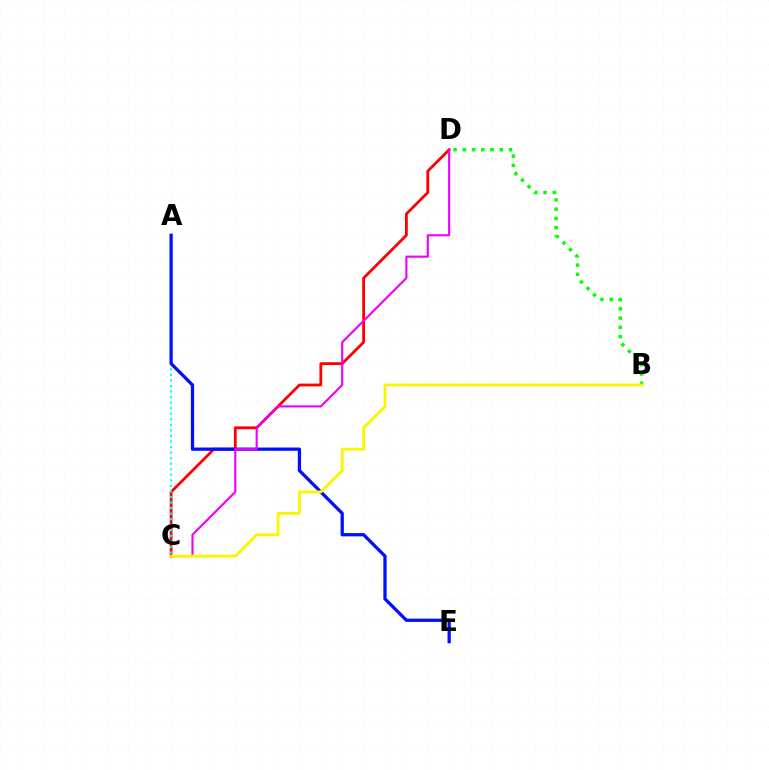{('C', 'D'): [{'color': '#ff0000', 'line_style': 'solid', 'thickness': 2.01}, {'color': '#ee00ff', 'line_style': 'solid', 'thickness': 1.54}], ('A', 'C'): [{'color': '#00fff6', 'line_style': 'dotted', 'thickness': 1.51}], ('A', 'E'): [{'color': '#0010ff', 'line_style': 'solid', 'thickness': 2.35}], ('B', 'D'): [{'color': '#08ff00', 'line_style': 'dotted', 'thickness': 2.51}], ('B', 'C'): [{'color': '#fcf500', 'line_style': 'solid', 'thickness': 2.06}]}